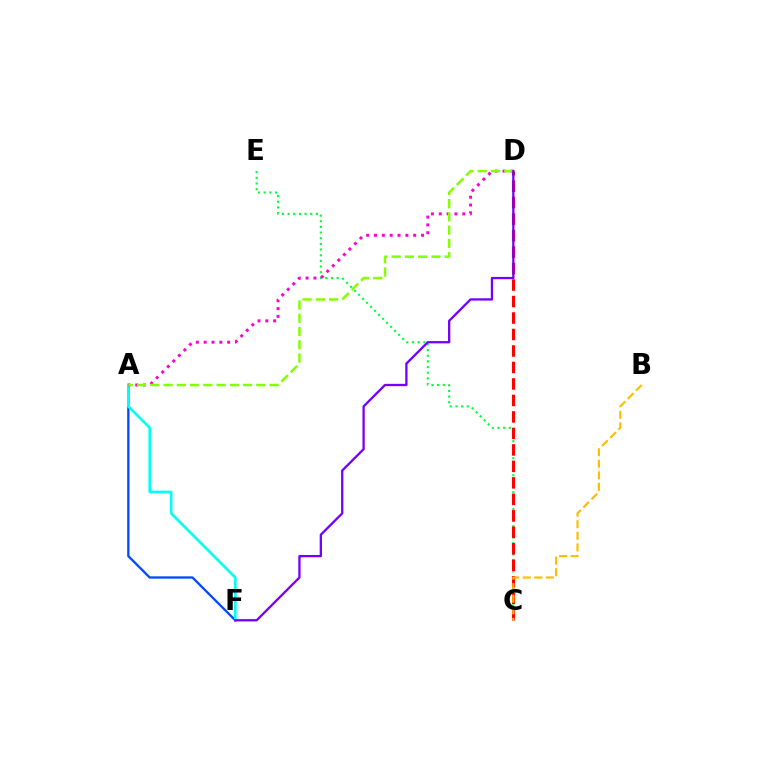{('C', 'E'): [{'color': '#00ff39', 'line_style': 'dotted', 'thickness': 1.54}], ('A', 'F'): [{'color': '#004bff', 'line_style': 'solid', 'thickness': 1.67}, {'color': '#00fff6', 'line_style': 'solid', 'thickness': 1.91}], ('C', 'D'): [{'color': '#ff0000', 'line_style': 'dashed', 'thickness': 2.24}], ('A', 'D'): [{'color': '#ff00cf', 'line_style': 'dotted', 'thickness': 2.13}, {'color': '#84ff00', 'line_style': 'dashed', 'thickness': 1.8}], ('D', 'F'): [{'color': '#7200ff', 'line_style': 'solid', 'thickness': 1.65}], ('B', 'C'): [{'color': '#ffbd00', 'line_style': 'dashed', 'thickness': 1.57}]}